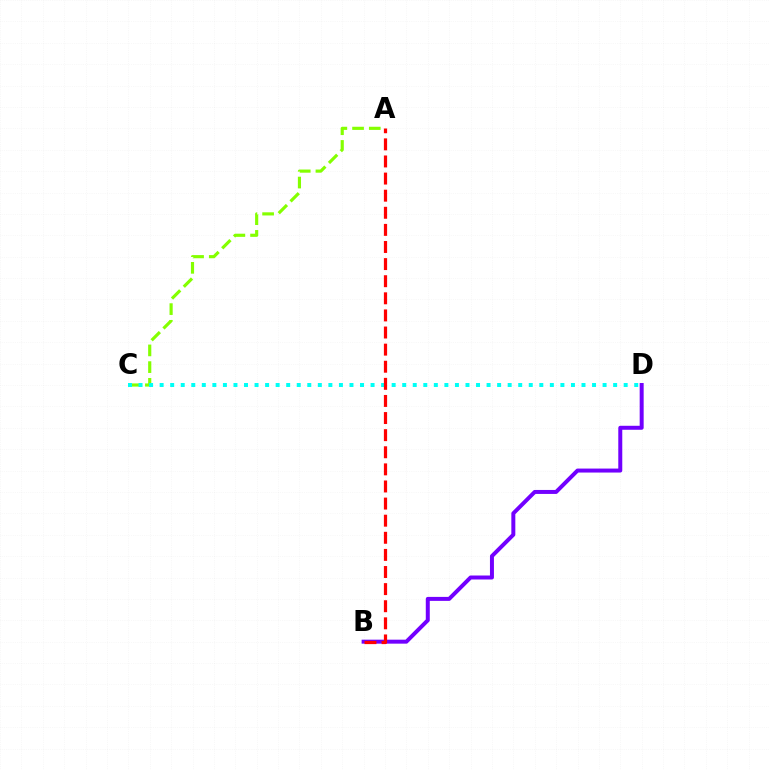{('A', 'C'): [{'color': '#84ff00', 'line_style': 'dashed', 'thickness': 2.27}], ('B', 'D'): [{'color': '#7200ff', 'line_style': 'solid', 'thickness': 2.87}], ('C', 'D'): [{'color': '#00fff6', 'line_style': 'dotted', 'thickness': 2.87}], ('A', 'B'): [{'color': '#ff0000', 'line_style': 'dashed', 'thickness': 2.32}]}